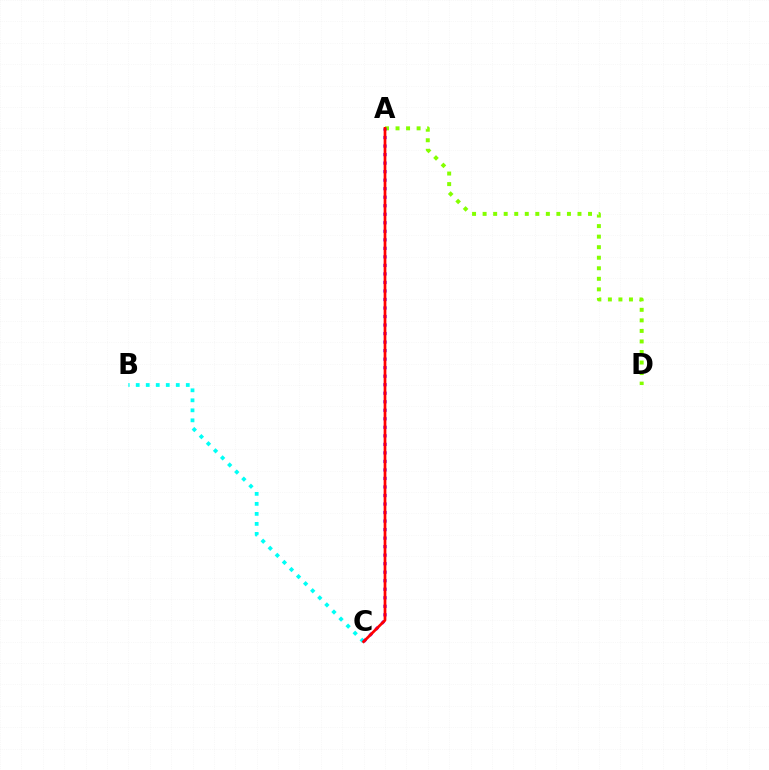{('A', 'D'): [{'color': '#84ff00', 'line_style': 'dotted', 'thickness': 2.86}], ('B', 'C'): [{'color': '#00fff6', 'line_style': 'dotted', 'thickness': 2.72}], ('A', 'C'): [{'color': '#7200ff', 'line_style': 'dotted', 'thickness': 2.32}, {'color': '#ff0000', 'line_style': 'solid', 'thickness': 1.95}]}